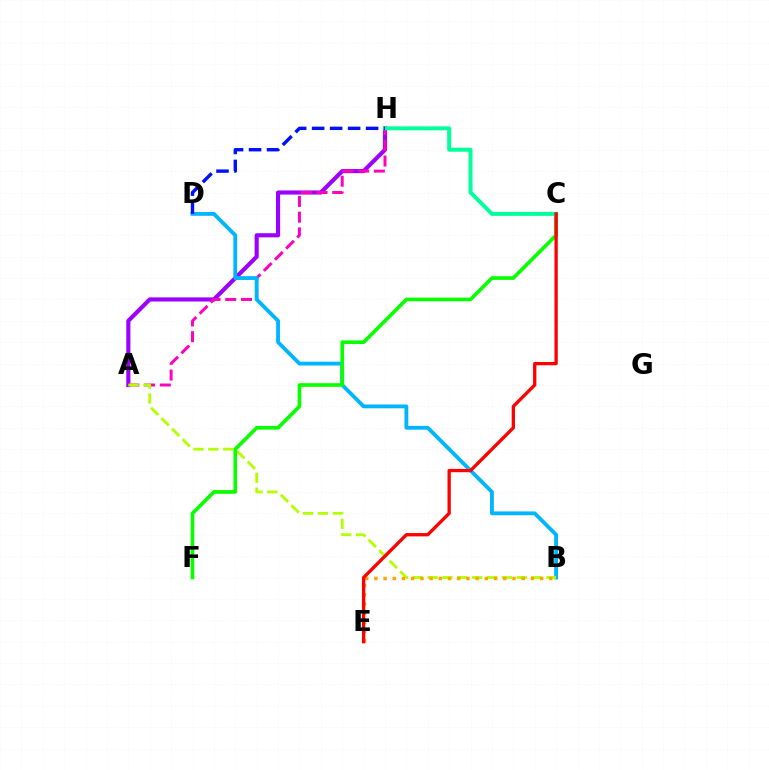{('A', 'H'): [{'color': '#9b00ff', 'line_style': 'solid', 'thickness': 2.96}, {'color': '#ff00bd', 'line_style': 'dashed', 'thickness': 2.14}], ('B', 'D'): [{'color': '#00b5ff', 'line_style': 'solid', 'thickness': 2.75}], ('A', 'B'): [{'color': '#b3ff00', 'line_style': 'dashed', 'thickness': 2.02}], ('C', 'F'): [{'color': '#08ff00', 'line_style': 'solid', 'thickness': 2.62}], ('C', 'H'): [{'color': '#00ff9d', 'line_style': 'solid', 'thickness': 2.86}], ('B', 'E'): [{'color': '#ffa500', 'line_style': 'dotted', 'thickness': 2.5}], ('D', 'H'): [{'color': '#0010ff', 'line_style': 'dashed', 'thickness': 2.44}], ('C', 'E'): [{'color': '#ff0000', 'line_style': 'solid', 'thickness': 2.38}]}